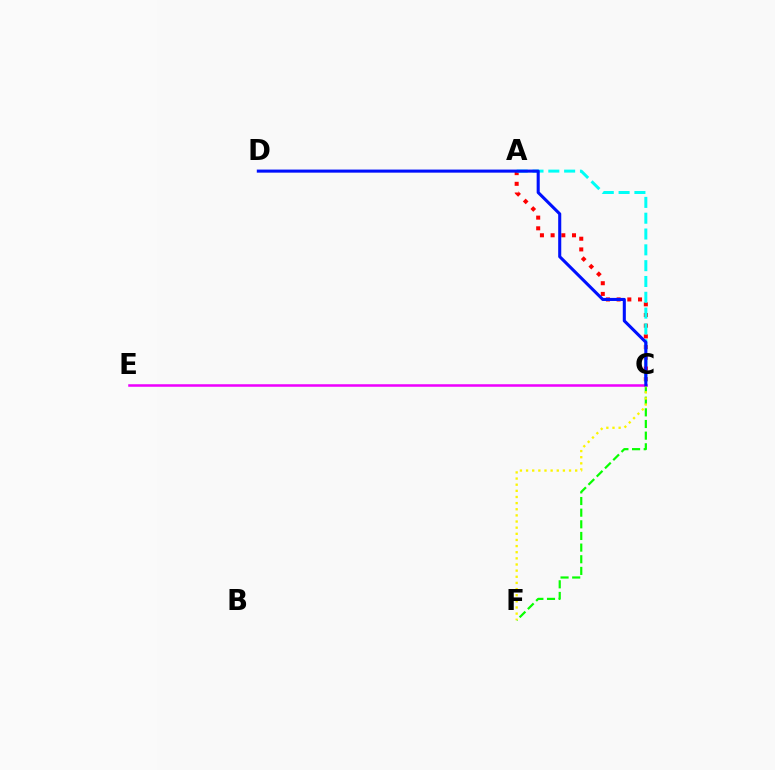{('A', 'C'): [{'color': '#ff0000', 'line_style': 'dotted', 'thickness': 2.9}, {'color': '#00fff6', 'line_style': 'dashed', 'thickness': 2.15}], ('C', 'F'): [{'color': '#08ff00', 'line_style': 'dashed', 'thickness': 1.58}, {'color': '#fcf500', 'line_style': 'dotted', 'thickness': 1.67}], ('C', 'E'): [{'color': '#ee00ff', 'line_style': 'solid', 'thickness': 1.82}], ('C', 'D'): [{'color': '#0010ff', 'line_style': 'solid', 'thickness': 2.21}]}